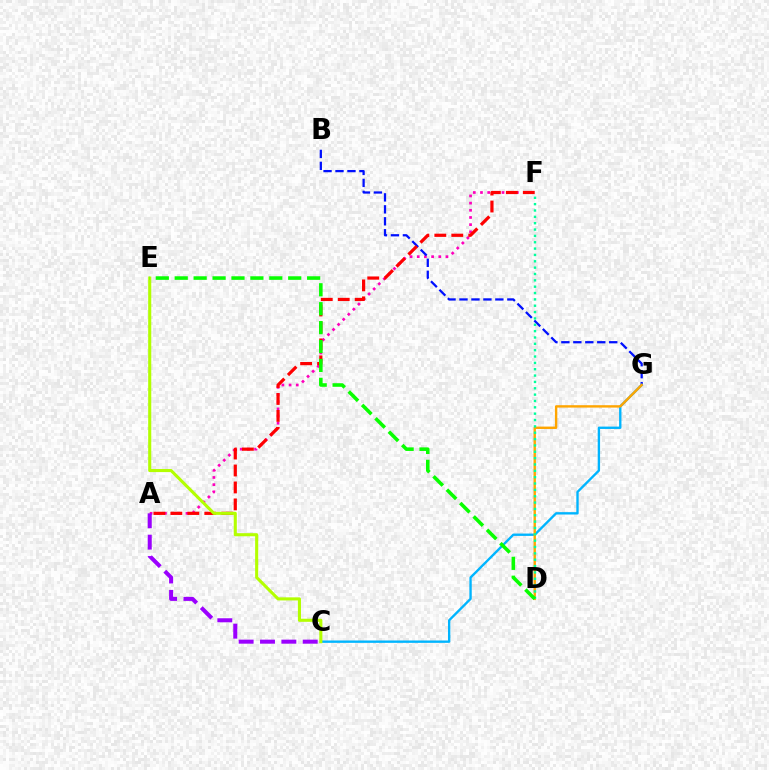{('A', 'F'): [{'color': '#ff00bd', 'line_style': 'dotted', 'thickness': 1.95}, {'color': '#ff0000', 'line_style': 'dashed', 'thickness': 2.3}], ('B', 'G'): [{'color': '#0010ff', 'line_style': 'dashed', 'thickness': 1.62}], ('C', 'G'): [{'color': '#00b5ff', 'line_style': 'solid', 'thickness': 1.7}], ('D', 'G'): [{'color': '#ffa500', 'line_style': 'solid', 'thickness': 1.72}], ('A', 'C'): [{'color': '#9b00ff', 'line_style': 'dashed', 'thickness': 2.9}], ('D', 'F'): [{'color': '#00ff9d', 'line_style': 'dotted', 'thickness': 1.73}], ('C', 'E'): [{'color': '#b3ff00', 'line_style': 'solid', 'thickness': 2.22}], ('D', 'E'): [{'color': '#08ff00', 'line_style': 'dashed', 'thickness': 2.57}]}